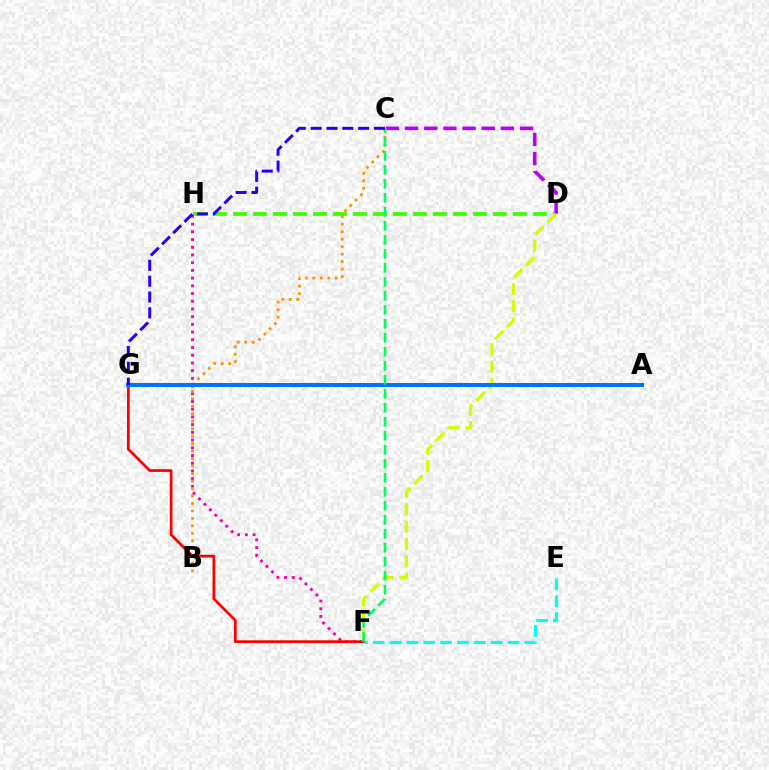{('D', 'H'): [{'color': '#3dff00', 'line_style': 'dashed', 'thickness': 2.72}], ('C', 'D'): [{'color': '#b900ff', 'line_style': 'dashed', 'thickness': 2.6}], ('F', 'H'): [{'color': '#ff00ac', 'line_style': 'dotted', 'thickness': 2.1}], ('F', 'G'): [{'color': '#ff0000', 'line_style': 'solid', 'thickness': 1.97}], ('B', 'C'): [{'color': '#ff9400', 'line_style': 'dotted', 'thickness': 2.03}], ('E', 'F'): [{'color': '#00fff6', 'line_style': 'dashed', 'thickness': 2.29}], ('D', 'F'): [{'color': '#d1ff00', 'line_style': 'dashed', 'thickness': 2.35}], ('A', 'G'): [{'color': '#0074ff', 'line_style': 'solid', 'thickness': 2.88}], ('C', 'F'): [{'color': '#00ff5c', 'line_style': 'dashed', 'thickness': 1.9}], ('C', 'G'): [{'color': '#2500ff', 'line_style': 'dashed', 'thickness': 2.15}]}